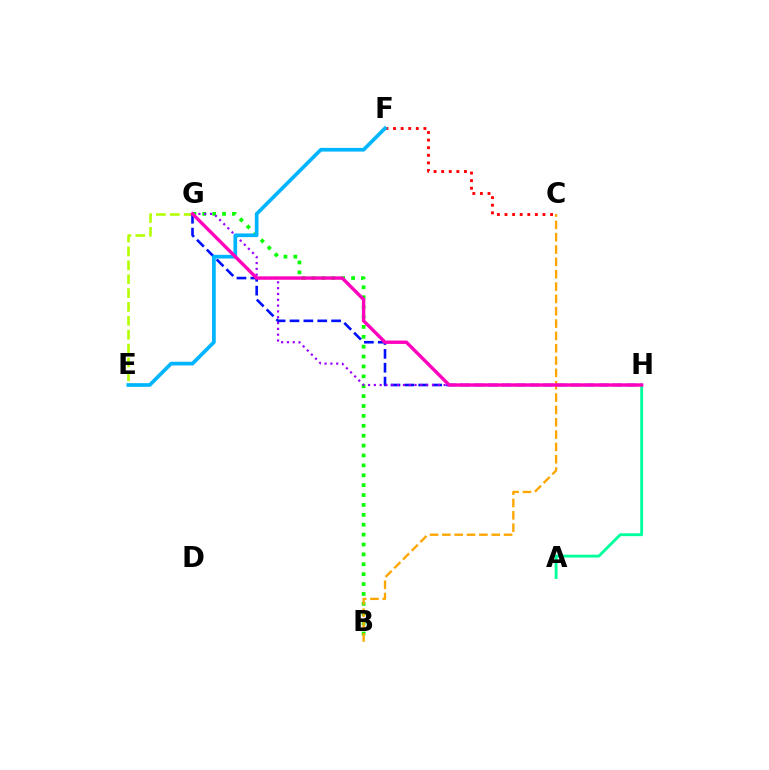{('E', 'G'): [{'color': '#b3ff00', 'line_style': 'dashed', 'thickness': 1.88}], ('B', 'G'): [{'color': '#08ff00', 'line_style': 'dotted', 'thickness': 2.69}], ('C', 'F'): [{'color': '#ff0000', 'line_style': 'dotted', 'thickness': 2.06}], ('G', 'H'): [{'color': '#0010ff', 'line_style': 'dashed', 'thickness': 1.88}, {'color': '#9b00ff', 'line_style': 'dotted', 'thickness': 1.58}, {'color': '#ff00bd', 'line_style': 'solid', 'thickness': 2.43}], ('B', 'C'): [{'color': '#ffa500', 'line_style': 'dashed', 'thickness': 1.68}], ('A', 'H'): [{'color': '#00ff9d', 'line_style': 'solid', 'thickness': 2.05}], ('E', 'F'): [{'color': '#00b5ff', 'line_style': 'solid', 'thickness': 2.66}]}